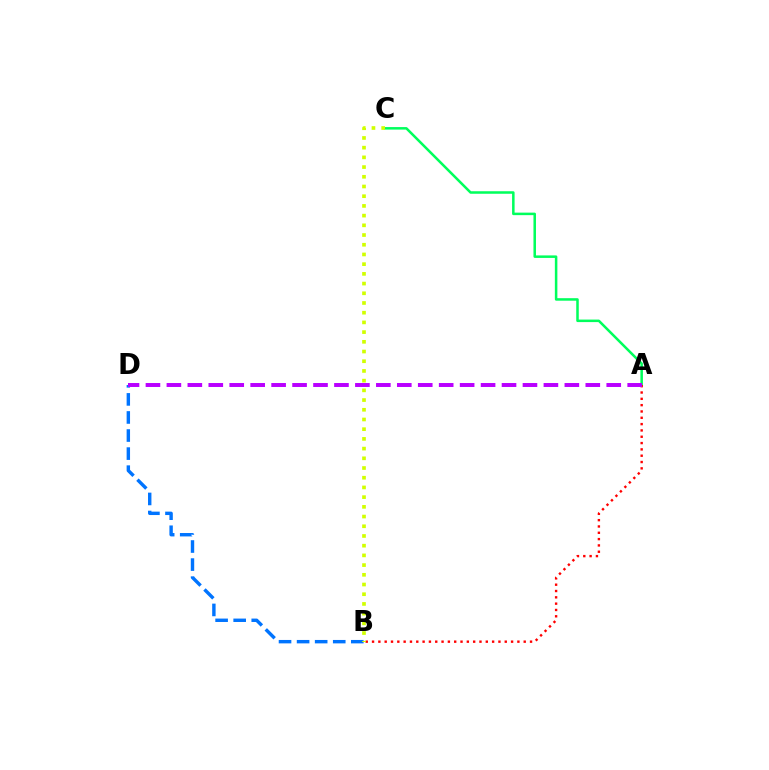{('B', 'D'): [{'color': '#0074ff', 'line_style': 'dashed', 'thickness': 2.45}], ('A', 'C'): [{'color': '#00ff5c', 'line_style': 'solid', 'thickness': 1.82}], ('A', 'B'): [{'color': '#ff0000', 'line_style': 'dotted', 'thickness': 1.72}], ('B', 'C'): [{'color': '#d1ff00', 'line_style': 'dotted', 'thickness': 2.64}], ('A', 'D'): [{'color': '#b900ff', 'line_style': 'dashed', 'thickness': 2.85}]}